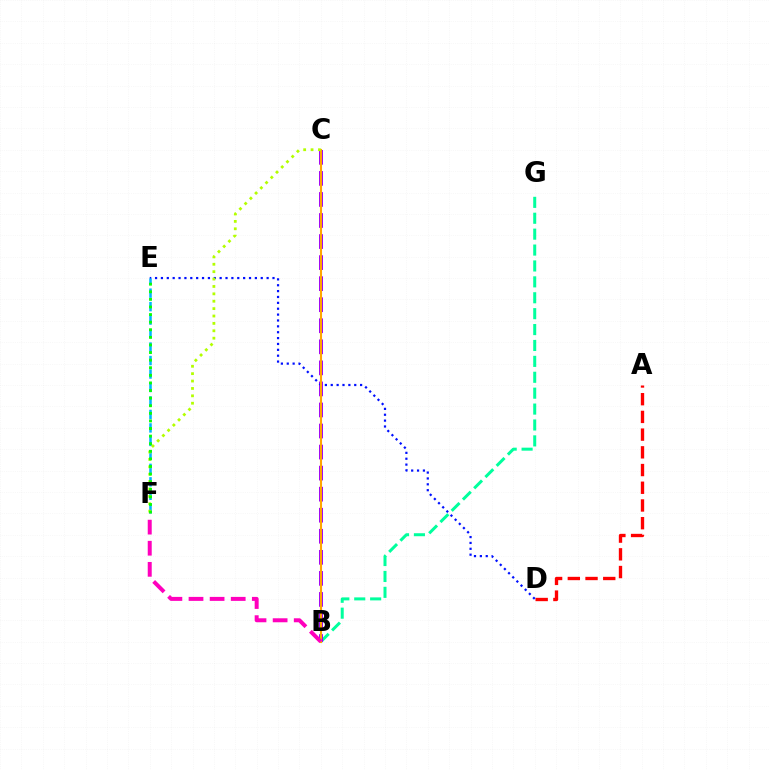{('A', 'D'): [{'color': '#ff0000', 'line_style': 'dashed', 'thickness': 2.41}], ('B', 'G'): [{'color': '#00ff9d', 'line_style': 'dashed', 'thickness': 2.16}], ('B', 'C'): [{'color': '#9b00ff', 'line_style': 'dashed', 'thickness': 2.86}, {'color': '#ffa500', 'line_style': 'solid', 'thickness': 1.51}], ('D', 'E'): [{'color': '#0010ff', 'line_style': 'dotted', 'thickness': 1.6}], ('E', 'F'): [{'color': '#00b5ff', 'line_style': 'dashed', 'thickness': 1.83}, {'color': '#08ff00', 'line_style': 'dotted', 'thickness': 2.06}], ('C', 'F'): [{'color': '#b3ff00', 'line_style': 'dotted', 'thickness': 2.01}], ('B', 'F'): [{'color': '#ff00bd', 'line_style': 'dashed', 'thickness': 2.87}]}